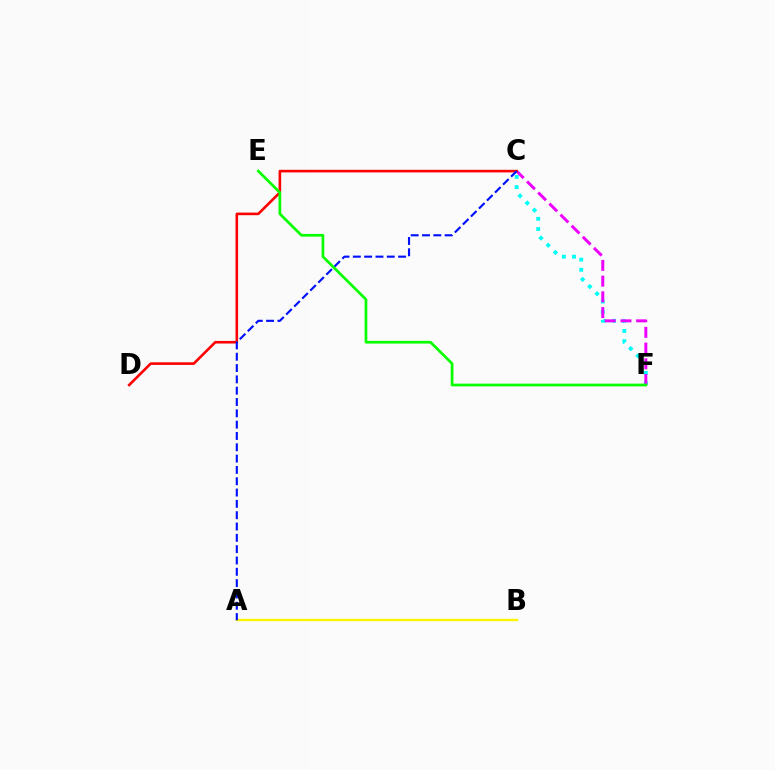{('C', 'F'): [{'color': '#00fff6', 'line_style': 'dotted', 'thickness': 2.77}, {'color': '#ee00ff', 'line_style': 'dashed', 'thickness': 2.13}], ('A', 'B'): [{'color': '#fcf500', 'line_style': 'solid', 'thickness': 1.71}], ('C', 'D'): [{'color': '#ff0000', 'line_style': 'solid', 'thickness': 1.87}], ('A', 'C'): [{'color': '#0010ff', 'line_style': 'dashed', 'thickness': 1.54}], ('E', 'F'): [{'color': '#08ff00', 'line_style': 'solid', 'thickness': 1.96}]}